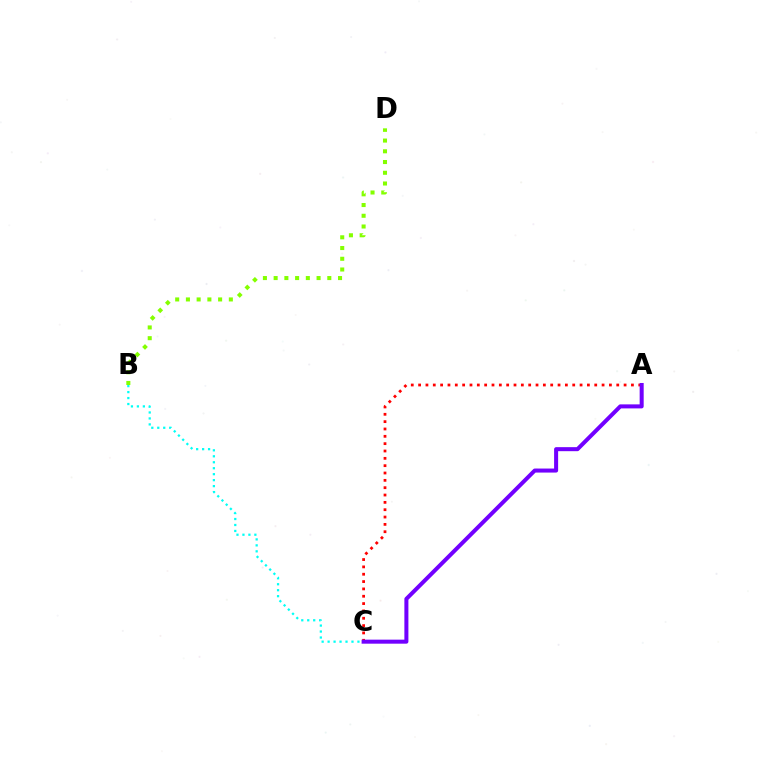{('A', 'C'): [{'color': '#ff0000', 'line_style': 'dotted', 'thickness': 1.99}, {'color': '#7200ff', 'line_style': 'solid', 'thickness': 2.9}], ('B', 'C'): [{'color': '#00fff6', 'line_style': 'dotted', 'thickness': 1.62}], ('B', 'D'): [{'color': '#84ff00', 'line_style': 'dotted', 'thickness': 2.92}]}